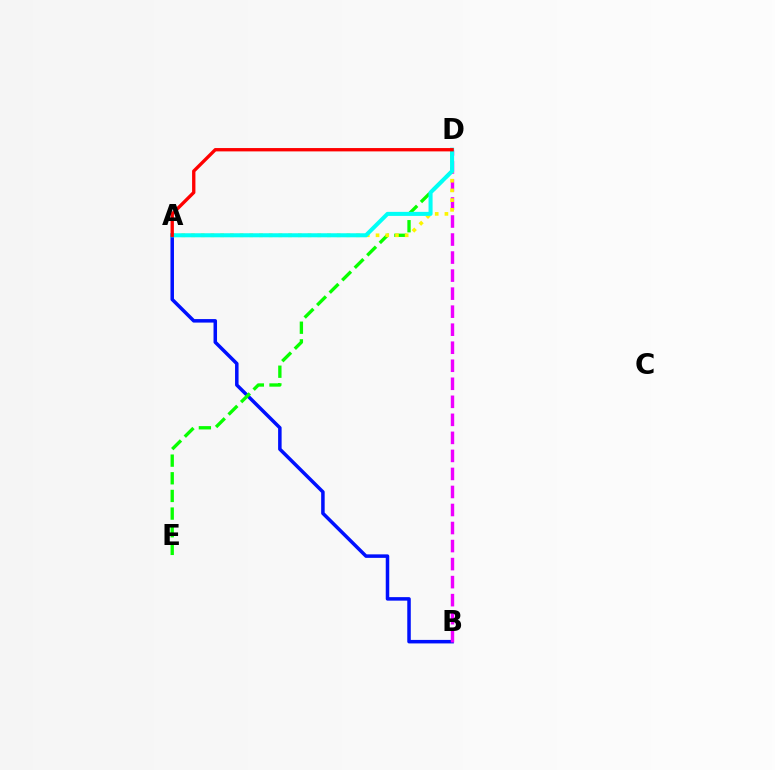{('A', 'B'): [{'color': '#0010ff', 'line_style': 'solid', 'thickness': 2.53}], ('D', 'E'): [{'color': '#08ff00', 'line_style': 'dashed', 'thickness': 2.4}], ('B', 'D'): [{'color': '#ee00ff', 'line_style': 'dashed', 'thickness': 2.45}], ('A', 'D'): [{'color': '#fcf500', 'line_style': 'dotted', 'thickness': 2.64}, {'color': '#00fff6', 'line_style': 'solid', 'thickness': 2.91}, {'color': '#ff0000', 'line_style': 'solid', 'thickness': 2.4}]}